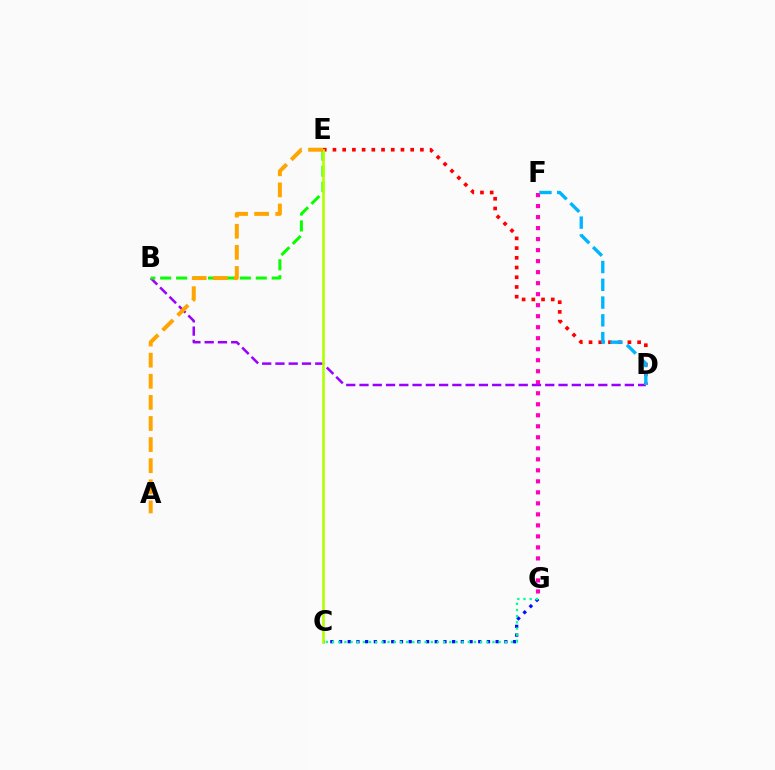{('D', 'E'): [{'color': '#ff0000', 'line_style': 'dotted', 'thickness': 2.64}], ('B', 'D'): [{'color': '#9b00ff', 'line_style': 'dashed', 'thickness': 1.8}], ('F', 'G'): [{'color': '#ff00bd', 'line_style': 'dotted', 'thickness': 2.99}], ('B', 'E'): [{'color': '#08ff00', 'line_style': 'dashed', 'thickness': 2.16}], ('C', 'G'): [{'color': '#0010ff', 'line_style': 'dotted', 'thickness': 2.36}, {'color': '#00ff9d', 'line_style': 'dotted', 'thickness': 1.68}], ('C', 'E'): [{'color': '#b3ff00', 'line_style': 'solid', 'thickness': 1.9}], ('D', 'F'): [{'color': '#00b5ff', 'line_style': 'dashed', 'thickness': 2.42}], ('A', 'E'): [{'color': '#ffa500', 'line_style': 'dashed', 'thickness': 2.87}]}